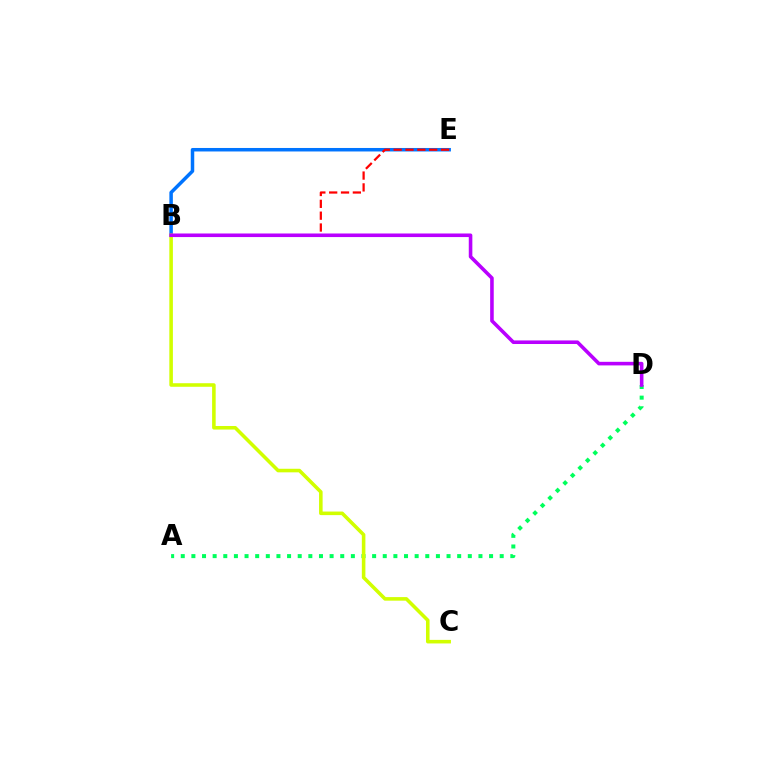{('A', 'D'): [{'color': '#00ff5c', 'line_style': 'dotted', 'thickness': 2.89}], ('B', 'E'): [{'color': '#0074ff', 'line_style': 'solid', 'thickness': 2.52}, {'color': '#ff0000', 'line_style': 'dashed', 'thickness': 1.61}], ('B', 'C'): [{'color': '#d1ff00', 'line_style': 'solid', 'thickness': 2.57}], ('B', 'D'): [{'color': '#b900ff', 'line_style': 'solid', 'thickness': 2.58}]}